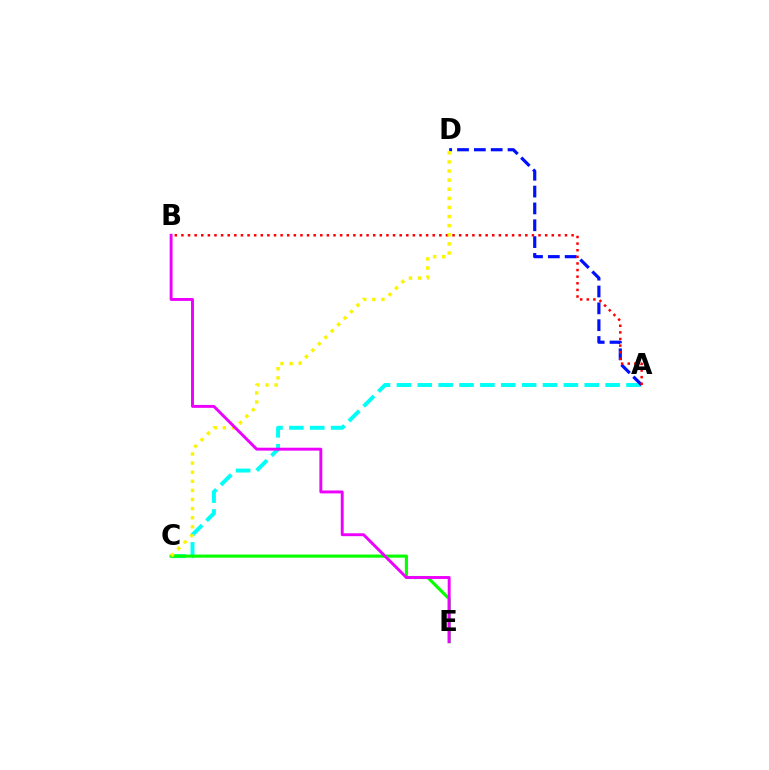{('A', 'C'): [{'color': '#00fff6', 'line_style': 'dashed', 'thickness': 2.84}], ('A', 'D'): [{'color': '#0010ff', 'line_style': 'dashed', 'thickness': 2.29}], ('C', 'E'): [{'color': '#08ff00', 'line_style': 'solid', 'thickness': 2.25}], ('A', 'B'): [{'color': '#ff0000', 'line_style': 'dotted', 'thickness': 1.8}], ('C', 'D'): [{'color': '#fcf500', 'line_style': 'dotted', 'thickness': 2.47}], ('B', 'E'): [{'color': '#ee00ff', 'line_style': 'solid', 'thickness': 2.1}]}